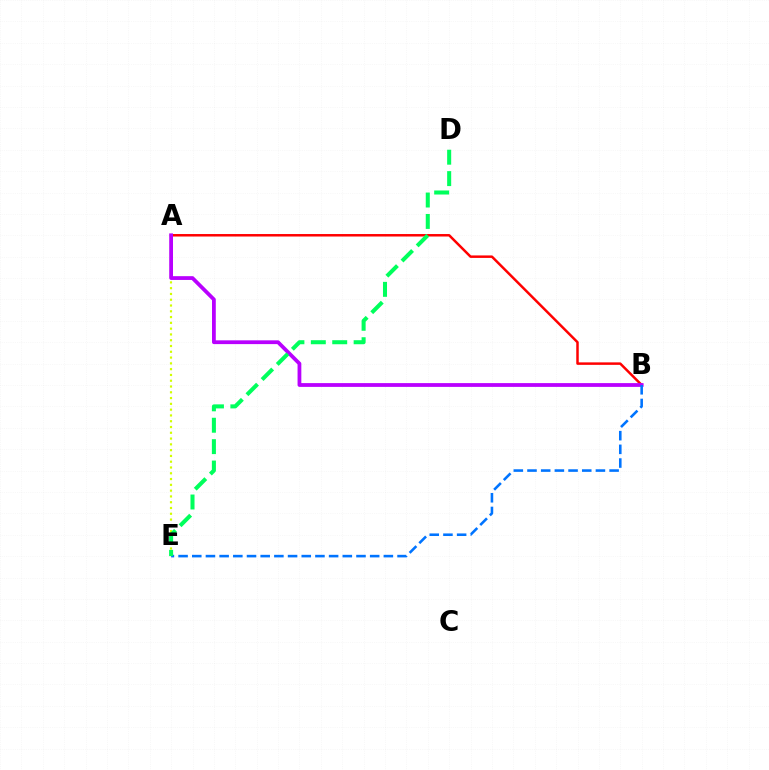{('A', 'E'): [{'color': '#d1ff00', 'line_style': 'dotted', 'thickness': 1.57}], ('A', 'B'): [{'color': '#ff0000', 'line_style': 'solid', 'thickness': 1.79}, {'color': '#b900ff', 'line_style': 'solid', 'thickness': 2.72}], ('B', 'E'): [{'color': '#0074ff', 'line_style': 'dashed', 'thickness': 1.86}], ('D', 'E'): [{'color': '#00ff5c', 'line_style': 'dashed', 'thickness': 2.91}]}